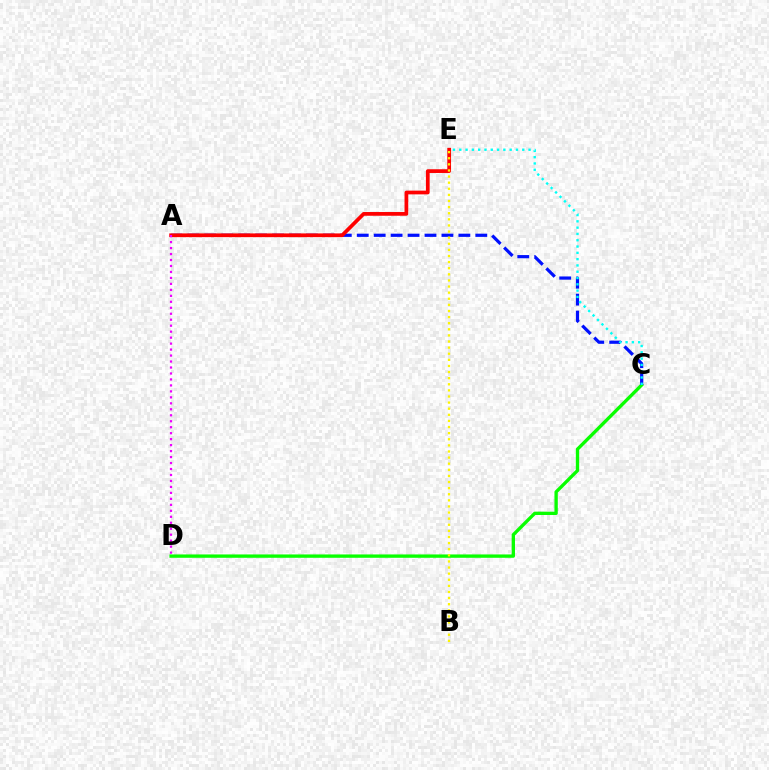{('C', 'D'): [{'color': '#08ff00', 'line_style': 'solid', 'thickness': 2.4}], ('A', 'C'): [{'color': '#0010ff', 'line_style': 'dashed', 'thickness': 2.3}], ('A', 'E'): [{'color': '#ff0000', 'line_style': 'solid', 'thickness': 2.69}], ('A', 'D'): [{'color': '#ee00ff', 'line_style': 'dotted', 'thickness': 1.62}], ('B', 'E'): [{'color': '#fcf500', 'line_style': 'dotted', 'thickness': 1.66}], ('C', 'E'): [{'color': '#00fff6', 'line_style': 'dotted', 'thickness': 1.71}]}